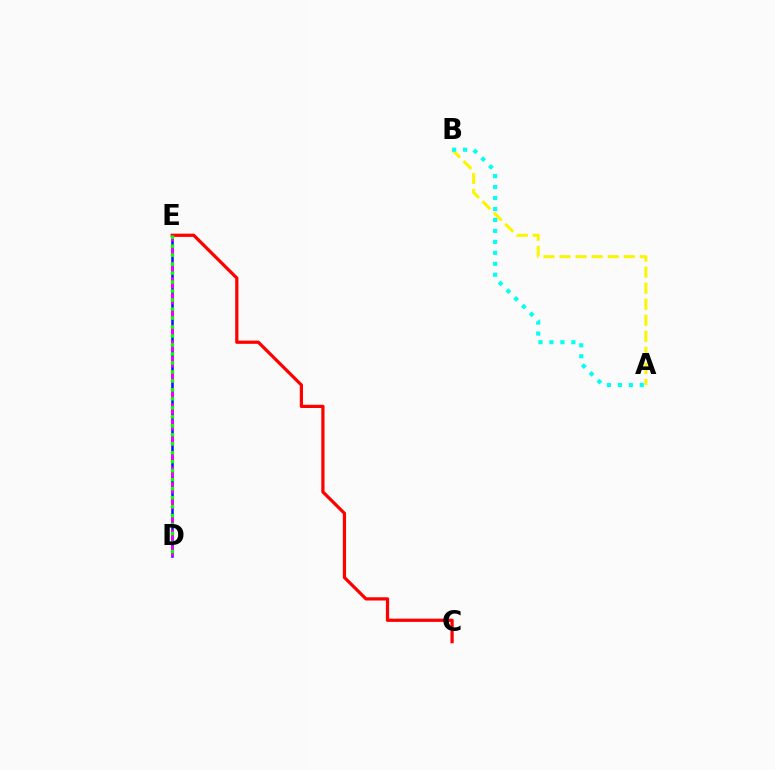{('D', 'E'): [{'color': '#0010ff', 'line_style': 'solid', 'thickness': 1.81}, {'color': '#ee00ff', 'line_style': 'dashed', 'thickness': 2.14}, {'color': '#08ff00', 'line_style': 'dotted', 'thickness': 2.44}], ('A', 'B'): [{'color': '#fcf500', 'line_style': 'dashed', 'thickness': 2.18}, {'color': '#00fff6', 'line_style': 'dotted', 'thickness': 2.98}], ('C', 'E'): [{'color': '#ff0000', 'line_style': 'solid', 'thickness': 2.33}]}